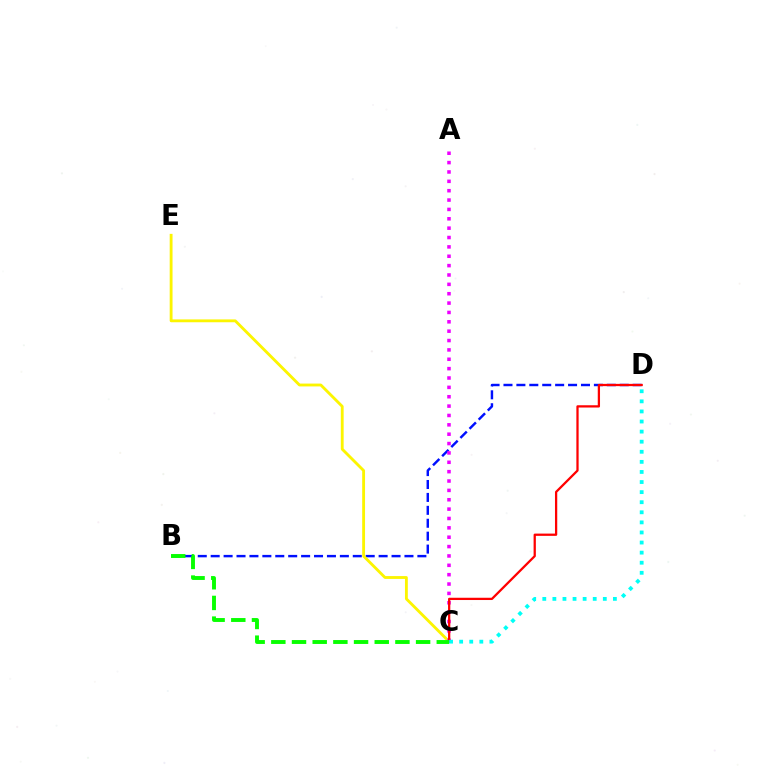{('B', 'D'): [{'color': '#0010ff', 'line_style': 'dashed', 'thickness': 1.75}], ('C', 'E'): [{'color': '#fcf500', 'line_style': 'solid', 'thickness': 2.04}], ('A', 'C'): [{'color': '#ee00ff', 'line_style': 'dotted', 'thickness': 2.54}], ('C', 'D'): [{'color': '#ff0000', 'line_style': 'solid', 'thickness': 1.63}, {'color': '#00fff6', 'line_style': 'dotted', 'thickness': 2.74}], ('B', 'C'): [{'color': '#08ff00', 'line_style': 'dashed', 'thickness': 2.81}]}